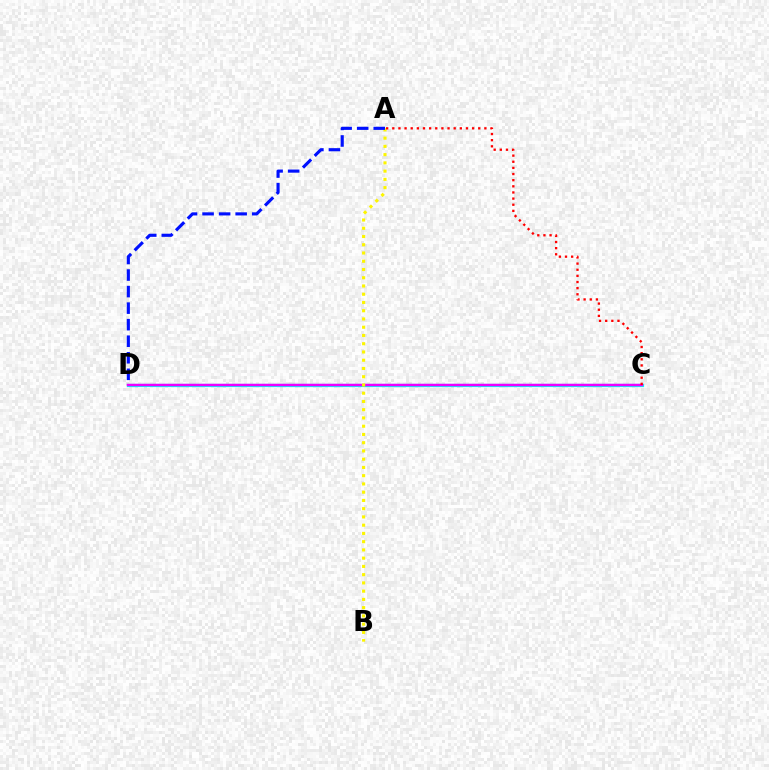{('C', 'D'): [{'color': '#08ff00', 'line_style': 'dashed', 'thickness': 2.1}, {'color': '#00fff6', 'line_style': 'solid', 'thickness': 2.31}, {'color': '#ee00ff', 'line_style': 'solid', 'thickness': 1.78}], ('A', 'B'): [{'color': '#fcf500', 'line_style': 'dotted', 'thickness': 2.24}], ('A', 'C'): [{'color': '#ff0000', 'line_style': 'dotted', 'thickness': 1.67}], ('A', 'D'): [{'color': '#0010ff', 'line_style': 'dashed', 'thickness': 2.25}]}